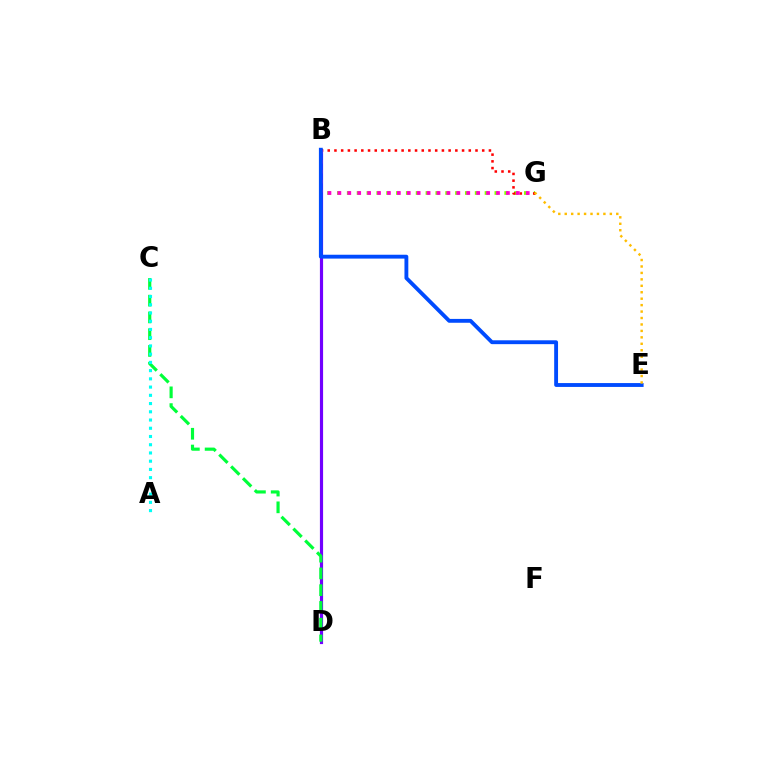{('B', 'G'): [{'color': '#84ff00', 'line_style': 'dotted', 'thickness': 2.67}, {'color': '#ff0000', 'line_style': 'dotted', 'thickness': 1.82}, {'color': '#ff00cf', 'line_style': 'dotted', 'thickness': 2.69}], ('B', 'D'): [{'color': '#7200ff', 'line_style': 'solid', 'thickness': 2.28}], ('C', 'D'): [{'color': '#00ff39', 'line_style': 'dashed', 'thickness': 2.28}], ('B', 'E'): [{'color': '#004bff', 'line_style': 'solid', 'thickness': 2.78}], ('E', 'G'): [{'color': '#ffbd00', 'line_style': 'dotted', 'thickness': 1.75}], ('A', 'C'): [{'color': '#00fff6', 'line_style': 'dotted', 'thickness': 2.24}]}